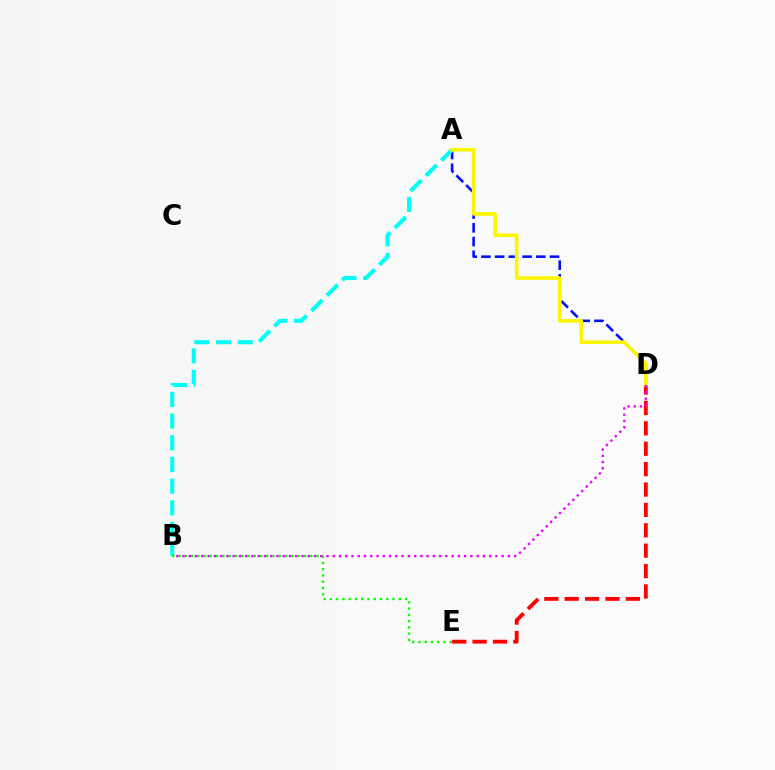{('A', 'D'): [{'color': '#0010ff', 'line_style': 'dashed', 'thickness': 1.86}, {'color': '#fcf500', 'line_style': 'solid', 'thickness': 2.58}], ('A', 'B'): [{'color': '#00fff6', 'line_style': 'dashed', 'thickness': 2.95}], ('D', 'E'): [{'color': '#ff0000', 'line_style': 'dashed', 'thickness': 2.77}], ('B', 'E'): [{'color': '#08ff00', 'line_style': 'dotted', 'thickness': 1.7}], ('B', 'D'): [{'color': '#ee00ff', 'line_style': 'dotted', 'thickness': 1.7}]}